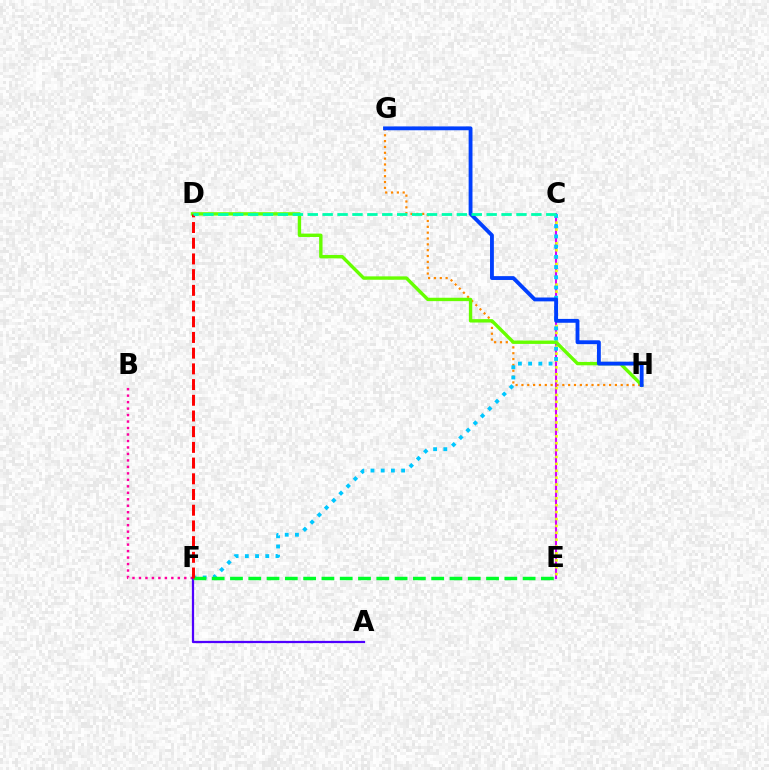{('C', 'E'): [{'color': '#d600ff', 'line_style': 'solid', 'thickness': 1.5}, {'color': '#eeff00', 'line_style': 'dotted', 'thickness': 1.87}], ('G', 'H'): [{'color': '#ff8800', 'line_style': 'dotted', 'thickness': 1.59}, {'color': '#003fff', 'line_style': 'solid', 'thickness': 2.77}], ('D', 'H'): [{'color': '#66ff00', 'line_style': 'solid', 'thickness': 2.44}], ('B', 'F'): [{'color': '#ff00a0', 'line_style': 'dotted', 'thickness': 1.76}], ('C', 'F'): [{'color': '#00c7ff', 'line_style': 'dotted', 'thickness': 2.77}], ('A', 'F'): [{'color': '#4f00ff', 'line_style': 'solid', 'thickness': 1.61}], ('E', 'F'): [{'color': '#00ff27', 'line_style': 'dashed', 'thickness': 2.48}], ('D', 'F'): [{'color': '#ff0000', 'line_style': 'dashed', 'thickness': 2.13}], ('C', 'D'): [{'color': '#00ffaf', 'line_style': 'dashed', 'thickness': 2.03}]}